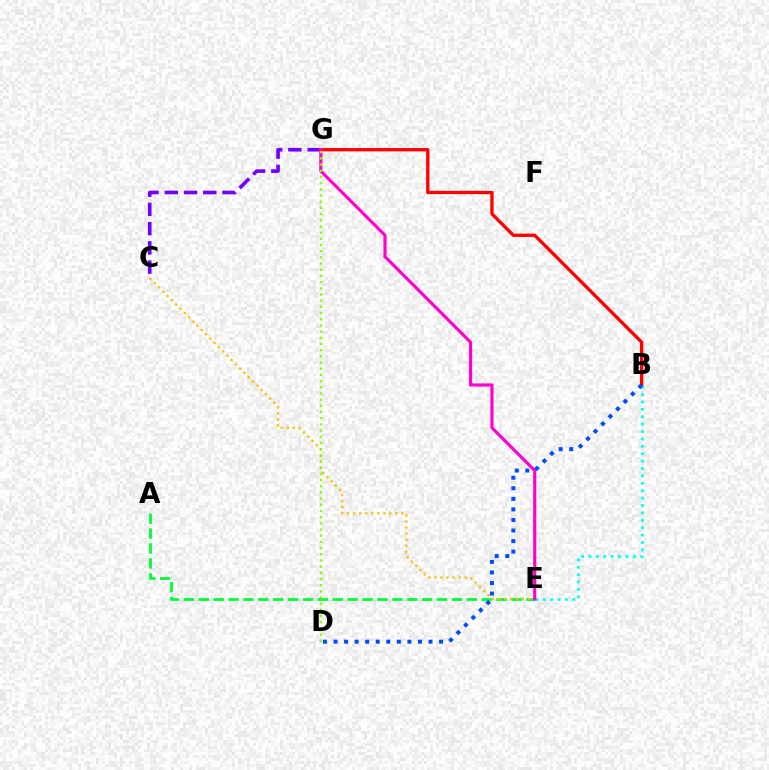{('C', 'G'): [{'color': '#7200ff', 'line_style': 'dashed', 'thickness': 2.61}], ('A', 'E'): [{'color': '#00ff39', 'line_style': 'dashed', 'thickness': 2.02}], ('C', 'E'): [{'color': '#ffbd00', 'line_style': 'dotted', 'thickness': 1.64}], ('B', 'G'): [{'color': '#ff0000', 'line_style': 'solid', 'thickness': 2.39}], ('B', 'E'): [{'color': '#00fff6', 'line_style': 'dotted', 'thickness': 2.01}], ('E', 'G'): [{'color': '#ff00cf', 'line_style': 'solid', 'thickness': 2.26}], ('B', 'D'): [{'color': '#004bff', 'line_style': 'dotted', 'thickness': 2.87}], ('D', 'G'): [{'color': '#84ff00', 'line_style': 'dotted', 'thickness': 1.68}]}